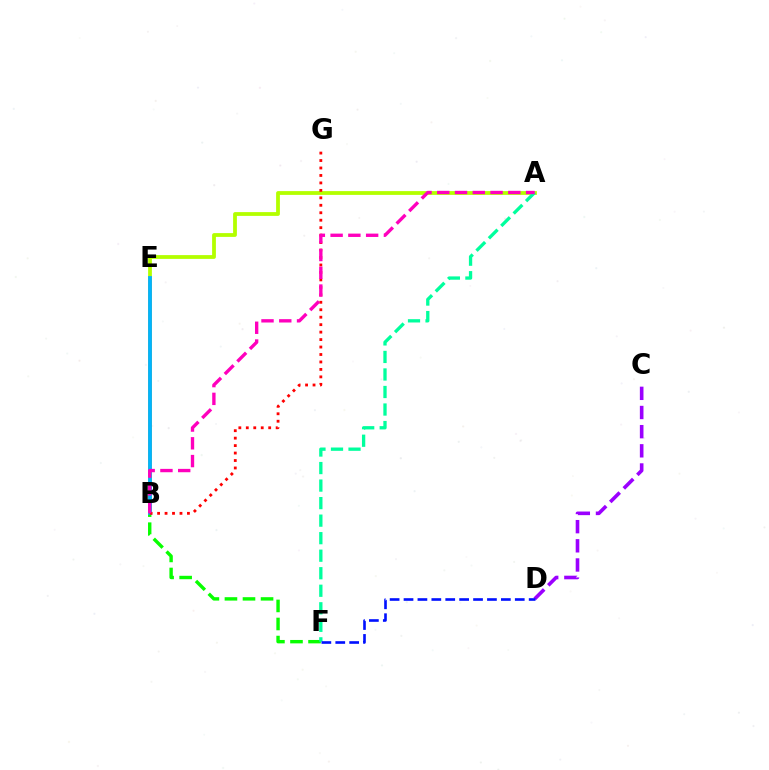{('B', 'E'): [{'color': '#ffa500', 'line_style': 'solid', 'thickness': 2.82}, {'color': '#00b5ff', 'line_style': 'solid', 'thickness': 2.73}], ('A', 'E'): [{'color': '#b3ff00', 'line_style': 'solid', 'thickness': 2.72}], ('B', 'F'): [{'color': '#08ff00', 'line_style': 'dashed', 'thickness': 2.45}], ('C', 'D'): [{'color': '#9b00ff', 'line_style': 'dashed', 'thickness': 2.6}], ('A', 'F'): [{'color': '#00ff9d', 'line_style': 'dashed', 'thickness': 2.38}], ('D', 'F'): [{'color': '#0010ff', 'line_style': 'dashed', 'thickness': 1.89}], ('B', 'G'): [{'color': '#ff0000', 'line_style': 'dotted', 'thickness': 2.03}], ('A', 'B'): [{'color': '#ff00bd', 'line_style': 'dashed', 'thickness': 2.41}]}